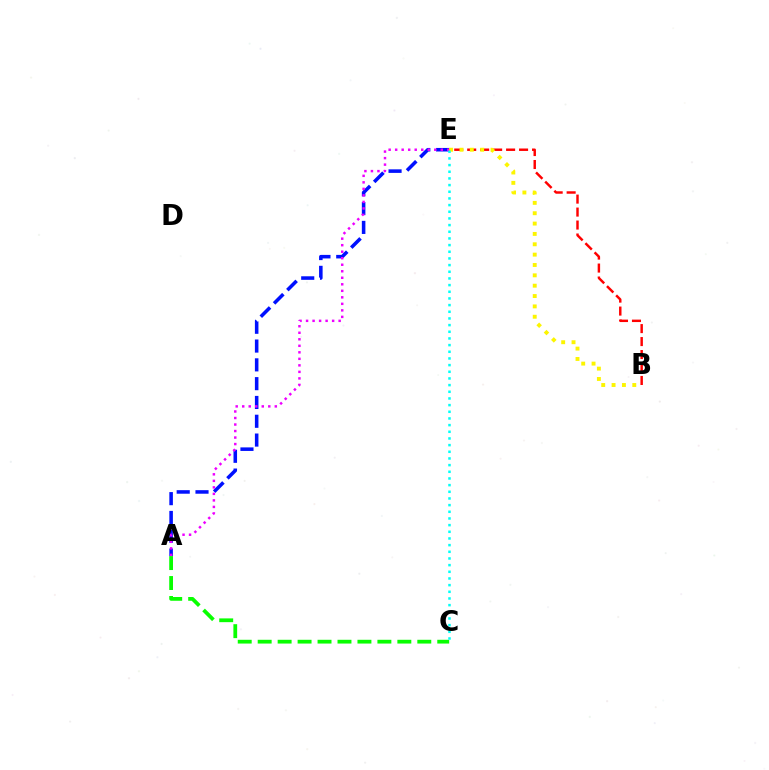{('A', 'E'): [{'color': '#0010ff', 'line_style': 'dashed', 'thickness': 2.55}, {'color': '#ee00ff', 'line_style': 'dotted', 'thickness': 1.77}], ('B', 'E'): [{'color': '#ff0000', 'line_style': 'dashed', 'thickness': 1.76}, {'color': '#fcf500', 'line_style': 'dotted', 'thickness': 2.81}], ('A', 'C'): [{'color': '#08ff00', 'line_style': 'dashed', 'thickness': 2.71}], ('C', 'E'): [{'color': '#00fff6', 'line_style': 'dotted', 'thickness': 1.81}]}